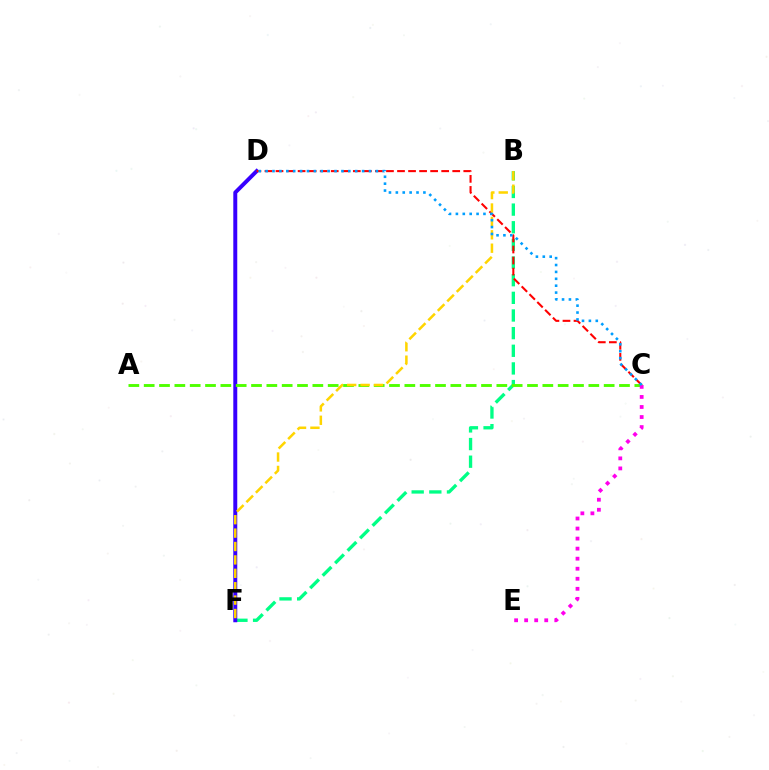{('B', 'F'): [{'color': '#00ff86', 'line_style': 'dashed', 'thickness': 2.4}, {'color': '#ffd500', 'line_style': 'dashed', 'thickness': 1.82}], ('D', 'F'): [{'color': '#3700ff', 'line_style': 'solid', 'thickness': 2.85}], ('C', 'D'): [{'color': '#ff0000', 'line_style': 'dashed', 'thickness': 1.5}, {'color': '#009eff', 'line_style': 'dotted', 'thickness': 1.87}], ('A', 'C'): [{'color': '#4fff00', 'line_style': 'dashed', 'thickness': 2.08}], ('C', 'E'): [{'color': '#ff00ed', 'line_style': 'dotted', 'thickness': 2.73}]}